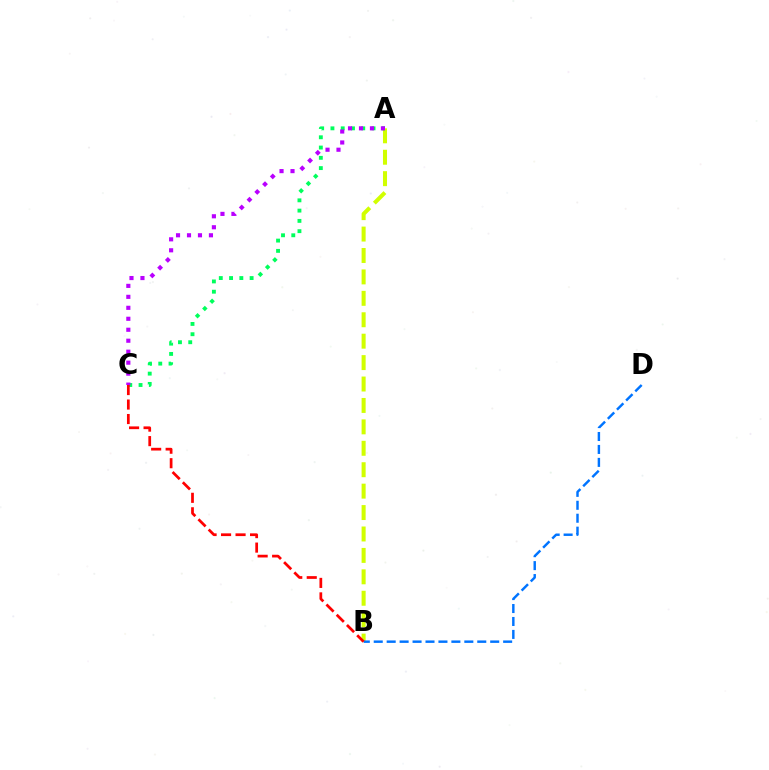{('A', 'B'): [{'color': '#d1ff00', 'line_style': 'dashed', 'thickness': 2.91}], ('A', 'C'): [{'color': '#00ff5c', 'line_style': 'dotted', 'thickness': 2.79}, {'color': '#b900ff', 'line_style': 'dotted', 'thickness': 2.98}], ('B', 'D'): [{'color': '#0074ff', 'line_style': 'dashed', 'thickness': 1.76}], ('B', 'C'): [{'color': '#ff0000', 'line_style': 'dashed', 'thickness': 1.97}]}